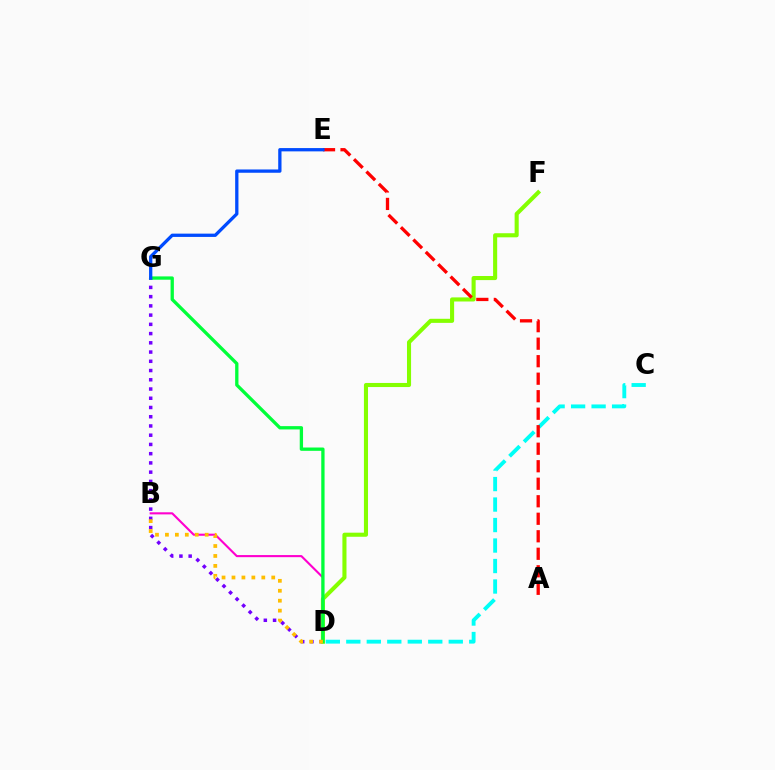{('D', 'G'): [{'color': '#7200ff', 'line_style': 'dotted', 'thickness': 2.51}, {'color': '#00ff39', 'line_style': 'solid', 'thickness': 2.38}], ('C', 'D'): [{'color': '#00fff6', 'line_style': 'dashed', 'thickness': 2.78}], ('D', 'F'): [{'color': '#84ff00', 'line_style': 'solid', 'thickness': 2.94}], ('B', 'D'): [{'color': '#ff00cf', 'line_style': 'solid', 'thickness': 1.52}, {'color': '#ffbd00', 'line_style': 'dotted', 'thickness': 2.7}], ('A', 'E'): [{'color': '#ff0000', 'line_style': 'dashed', 'thickness': 2.38}], ('E', 'G'): [{'color': '#004bff', 'line_style': 'solid', 'thickness': 2.37}]}